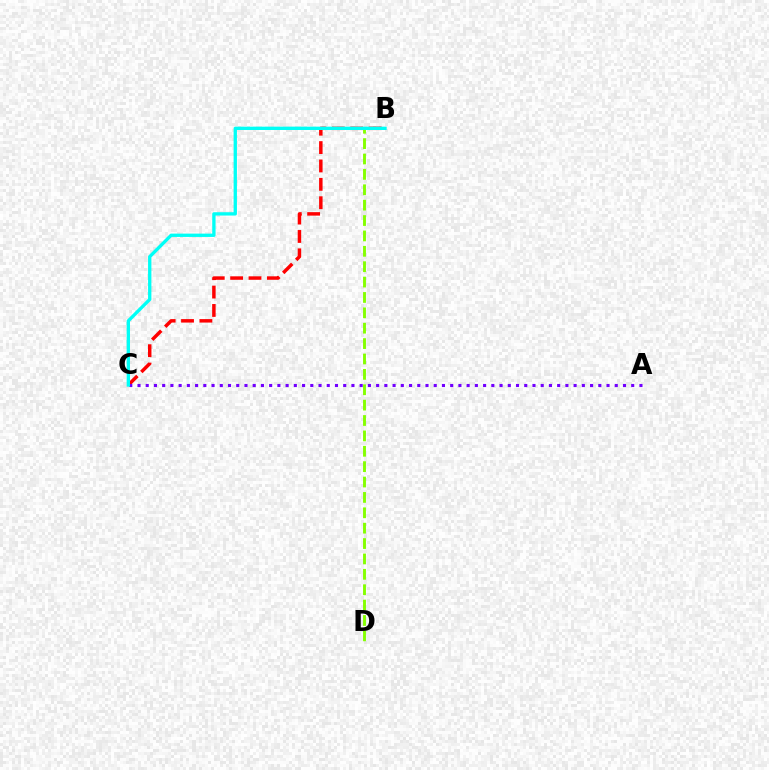{('B', 'C'): [{'color': '#ff0000', 'line_style': 'dashed', 'thickness': 2.5}, {'color': '#00fff6', 'line_style': 'solid', 'thickness': 2.4}], ('A', 'C'): [{'color': '#7200ff', 'line_style': 'dotted', 'thickness': 2.24}], ('B', 'D'): [{'color': '#84ff00', 'line_style': 'dashed', 'thickness': 2.09}]}